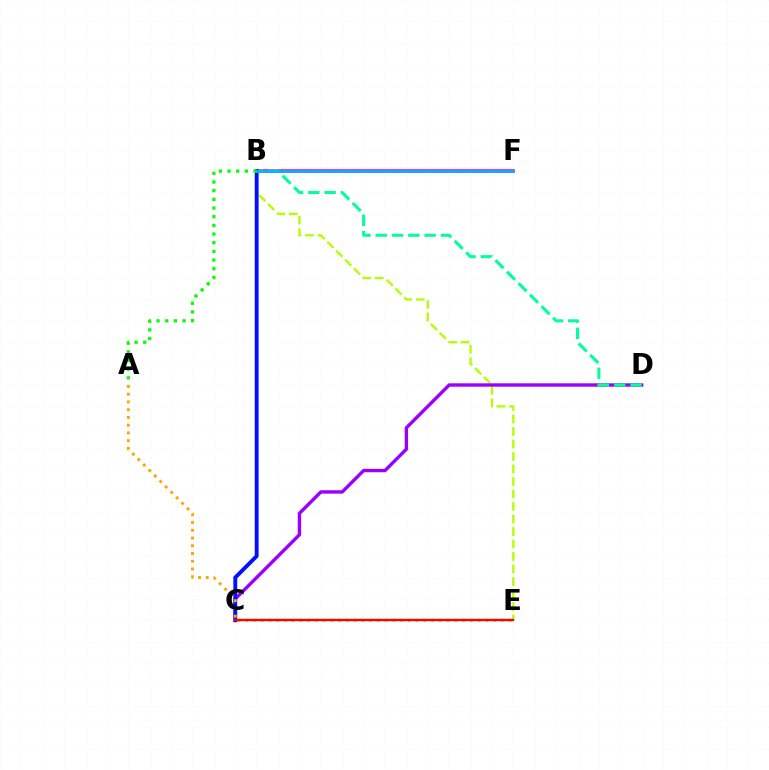{('B', 'E'): [{'color': '#b3ff00', 'line_style': 'dashed', 'thickness': 1.7}], ('C', 'D'): [{'color': '#9b00ff', 'line_style': 'solid', 'thickness': 2.44}], ('B', 'F'): [{'color': '#ff00bd', 'line_style': 'solid', 'thickness': 2.57}, {'color': '#00b5ff', 'line_style': 'solid', 'thickness': 1.93}], ('B', 'D'): [{'color': '#00ff9d', 'line_style': 'dashed', 'thickness': 2.21}], ('B', 'C'): [{'color': '#0010ff', 'line_style': 'solid', 'thickness': 2.8}], ('A', 'E'): [{'color': '#ffa500', 'line_style': 'dotted', 'thickness': 2.1}], ('C', 'E'): [{'color': '#ff0000', 'line_style': 'solid', 'thickness': 1.67}], ('A', 'B'): [{'color': '#08ff00', 'line_style': 'dotted', 'thickness': 2.36}]}